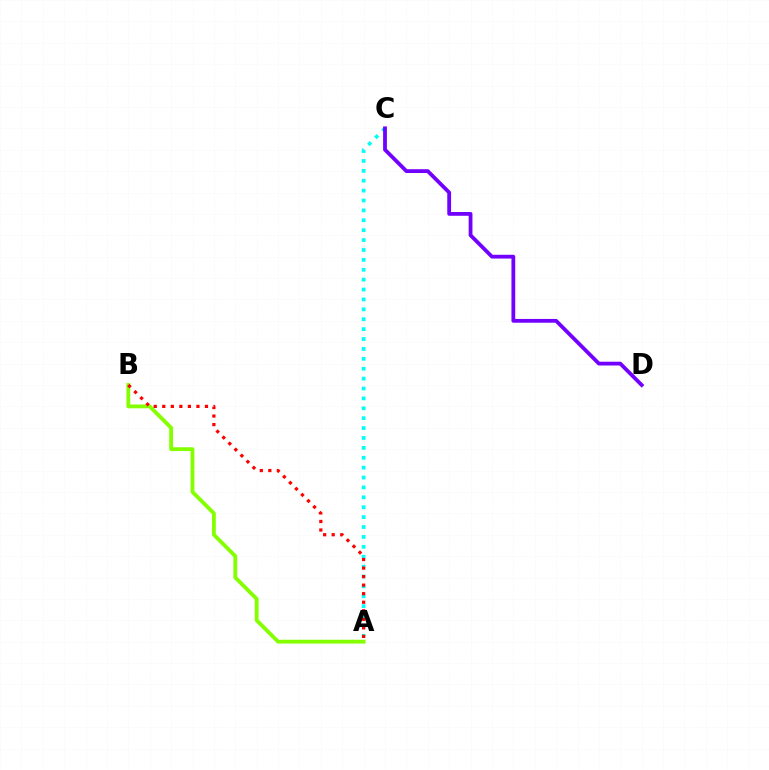{('A', 'C'): [{'color': '#00fff6', 'line_style': 'dotted', 'thickness': 2.69}], ('A', 'B'): [{'color': '#84ff00', 'line_style': 'solid', 'thickness': 2.75}, {'color': '#ff0000', 'line_style': 'dotted', 'thickness': 2.32}], ('C', 'D'): [{'color': '#7200ff', 'line_style': 'solid', 'thickness': 2.73}]}